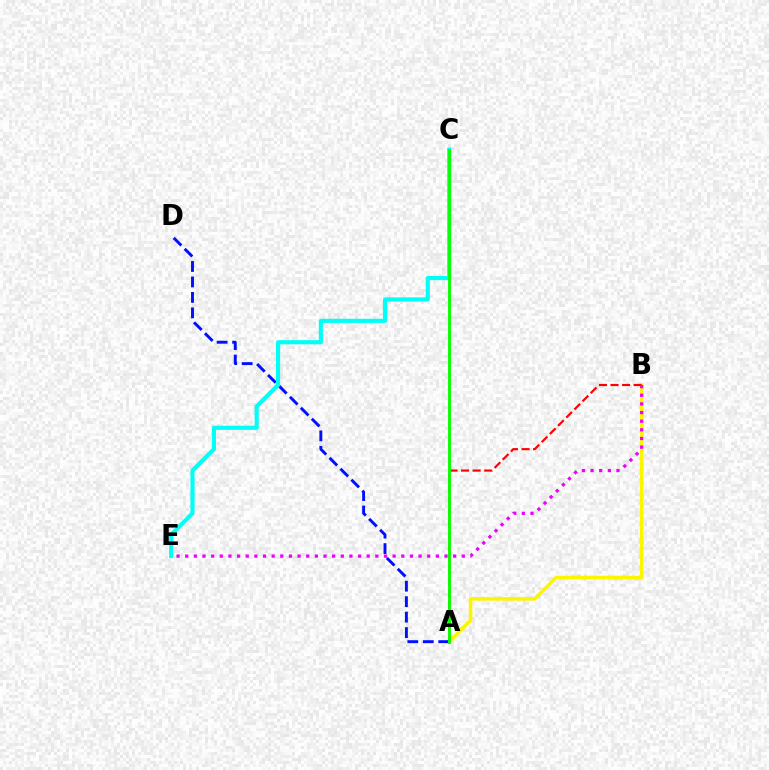{('A', 'B'): [{'color': '#fcf500', 'line_style': 'solid', 'thickness': 2.54}, {'color': '#ff0000', 'line_style': 'dashed', 'thickness': 1.57}], ('A', 'D'): [{'color': '#0010ff', 'line_style': 'dashed', 'thickness': 2.1}], ('C', 'E'): [{'color': '#00fff6', 'line_style': 'solid', 'thickness': 2.97}], ('B', 'E'): [{'color': '#ee00ff', 'line_style': 'dotted', 'thickness': 2.35}], ('A', 'C'): [{'color': '#08ff00', 'line_style': 'solid', 'thickness': 2.09}]}